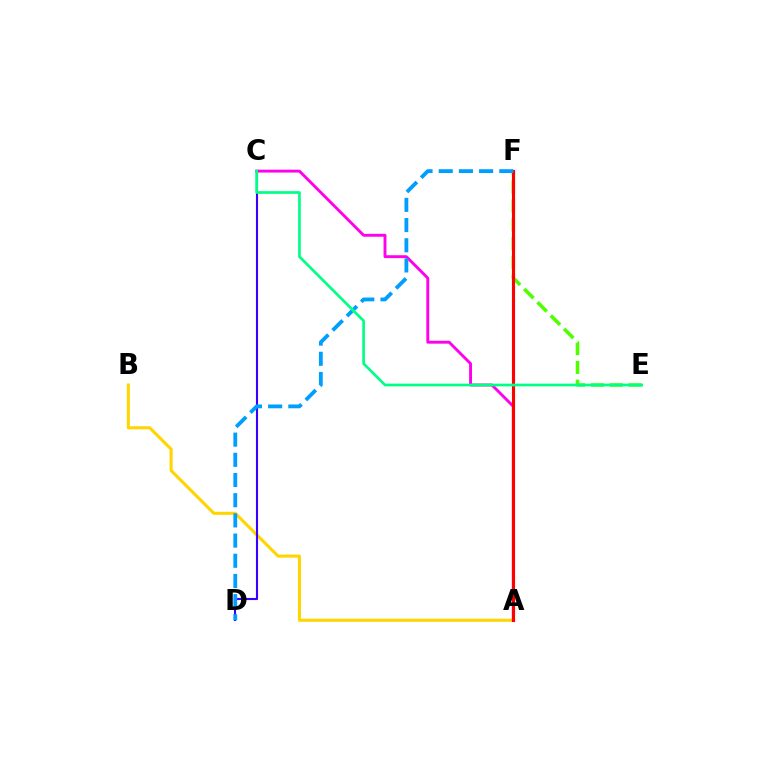{('E', 'F'): [{'color': '#4fff00', 'line_style': 'dashed', 'thickness': 2.55}], ('A', 'B'): [{'color': '#ffd500', 'line_style': 'solid', 'thickness': 2.2}], ('C', 'D'): [{'color': '#3700ff', 'line_style': 'solid', 'thickness': 1.52}], ('A', 'C'): [{'color': '#ff00ed', 'line_style': 'solid', 'thickness': 2.08}], ('A', 'F'): [{'color': '#ff0000', 'line_style': 'solid', 'thickness': 2.26}], ('D', 'F'): [{'color': '#009eff', 'line_style': 'dashed', 'thickness': 2.74}], ('C', 'E'): [{'color': '#00ff86', 'line_style': 'solid', 'thickness': 1.94}]}